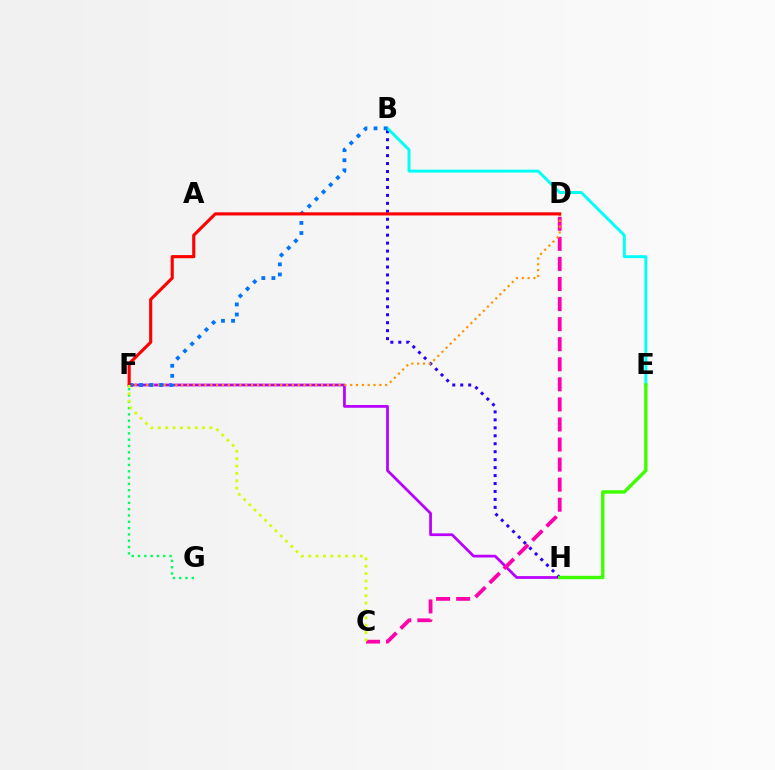{('F', 'H'): [{'color': '#b900ff', 'line_style': 'solid', 'thickness': 1.98}], ('B', 'H'): [{'color': '#2500ff', 'line_style': 'dotted', 'thickness': 2.16}], ('B', 'E'): [{'color': '#00fff6', 'line_style': 'solid', 'thickness': 2.11}], ('C', 'D'): [{'color': '#ff00ac', 'line_style': 'dashed', 'thickness': 2.73}], ('D', 'F'): [{'color': '#ff9400', 'line_style': 'dotted', 'thickness': 1.58}, {'color': '#ff0000', 'line_style': 'solid', 'thickness': 2.25}], ('F', 'G'): [{'color': '#00ff5c', 'line_style': 'dotted', 'thickness': 1.72}], ('E', 'H'): [{'color': '#3dff00', 'line_style': 'solid', 'thickness': 2.45}], ('B', 'F'): [{'color': '#0074ff', 'line_style': 'dotted', 'thickness': 2.74}], ('C', 'F'): [{'color': '#d1ff00', 'line_style': 'dotted', 'thickness': 2.0}]}